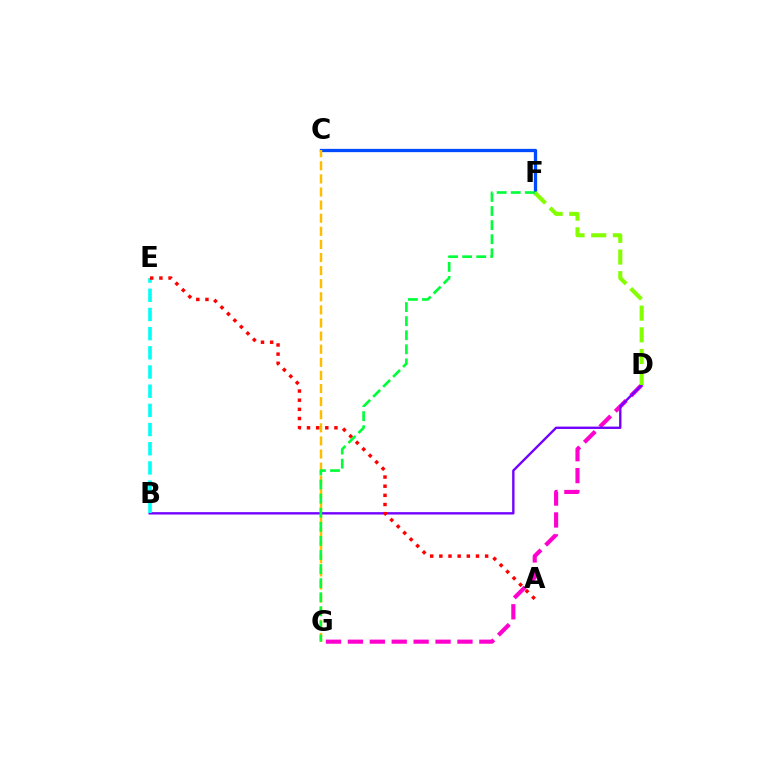{('D', 'G'): [{'color': '#ff00cf', 'line_style': 'dashed', 'thickness': 2.98}], ('C', 'F'): [{'color': '#004bff', 'line_style': 'solid', 'thickness': 2.36}], ('B', 'D'): [{'color': '#7200ff', 'line_style': 'solid', 'thickness': 1.7}], ('C', 'G'): [{'color': '#ffbd00', 'line_style': 'dashed', 'thickness': 1.78}], ('B', 'E'): [{'color': '#00fff6', 'line_style': 'dashed', 'thickness': 2.61}], ('A', 'E'): [{'color': '#ff0000', 'line_style': 'dotted', 'thickness': 2.49}], ('D', 'F'): [{'color': '#84ff00', 'line_style': 'dashed', 'thickness': 2.94}], ('F', 'G'): [{'color': '#00ff39', 'line_style': 'dashed', 'thickness': 1.91}]}